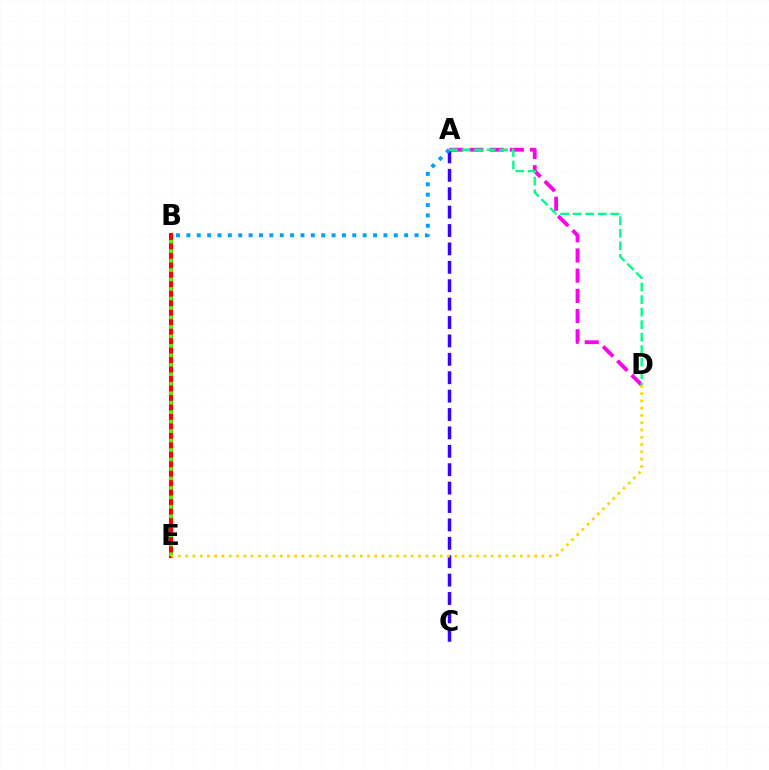{('A', 'C'): [{'color': '#3700ff', 'line_style': 'dashed', 'thickness': 2.5}], ('A', 'D'): [{'color': '#ff00ed', 'line_style': 'dashed', 'thickness': 2.74}, {'color': '#00ff86', 'line_style': 'dashed', 'thickness': 1.7}], ('B', 'E'): [{'color': '#ff0000', 'line_style': 'solid', 'thickness': 2.93}, {'color': '#4fff00', 'line_style': 'dotted', 'thickness': 2.57}], ('A', 'B'): [{'color': '#009eff', 'line_style': 'dotted', 'thickness': 2.82}], ('D', 'E'): [{'color': '#ffd500', 'line_style': 'dotted', 'thickness': 1.98}]}